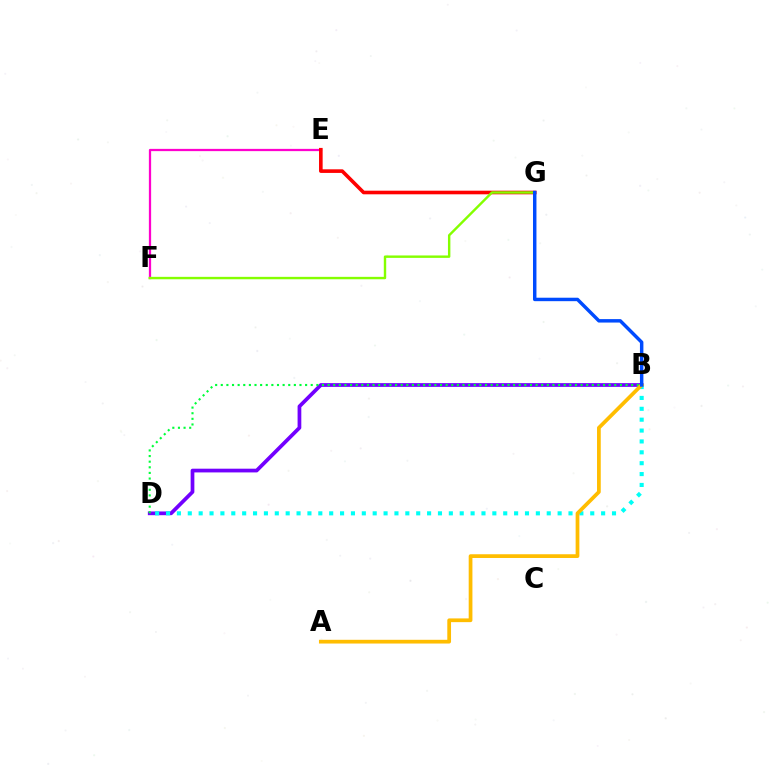{('B', 'D'): [{'color': '#7200ff', 'line_style': 'solid', 'thickness': 2.68}, {'color': '#00fff6', 'line_style': 'dotted', 'thickness': 2.96}, {'color': '#00ff39', 'line_style': 'dotted', 'thickness': 1.53}], ('E', 'F'): [{'color': '#ff00cf', 'line_style': 'solid', 'thickness': 1.63}], ('E', 'G'): [{'color': '#ff0000', 'line_style': 'solid', 'thickness': 2.6}], ('A', 'B'): [{'color': '#ffbd00', 'line_style': 'solid', 'thickness': 2.69}], ('F', 'G'): [{'color': '#84ff00', 'line_style': 'solid', 'thickness': 1.74}], ('B', 'G'): [{'color': '#004bff', 'line_style': 'solid', 'thickness': 2.49}]}